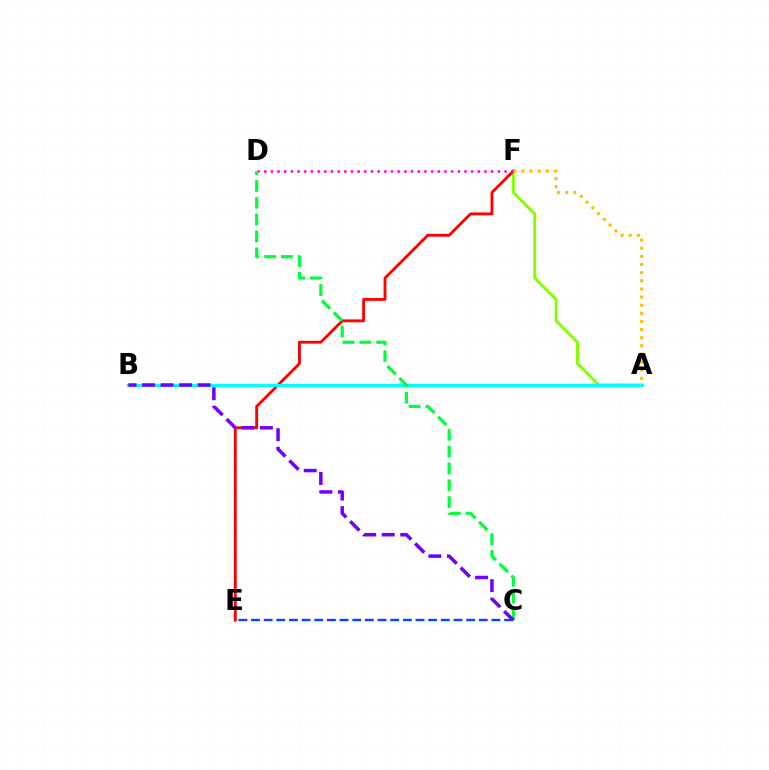{('C', 'E'): [{'color': '#004bff', 'line_style': 'dashed', 'thickness': 1.72}], ('A', 'F'): [{'color': '#84ff00', 'line_style': 'solid', 'thickness': 2.11}, {'color': '#ffbd00', 'line_style': 'dotted', 'thickness': 2.21}], ('E', 'F'): [{'color': '#ff0000', 'line_style': 'solid', 'thickness': 2.06}], ('A', 'B'): [{'color': '#00fff6', 'line_style': 'solid', 'thickness': 2.4}], ('D', 'F'): [{'color': '#ff00cf', 'line_style': 'dotted', 'thickness': 1.81}], ('C', 'D'): [{'color': '#00ff39', 'line_style': 'dashed', 'thickness': 2.29}], ('B', 'C'): [{'color': '#7200ff', 'line_style': 'dashed', 'thickness': 2.52}]}